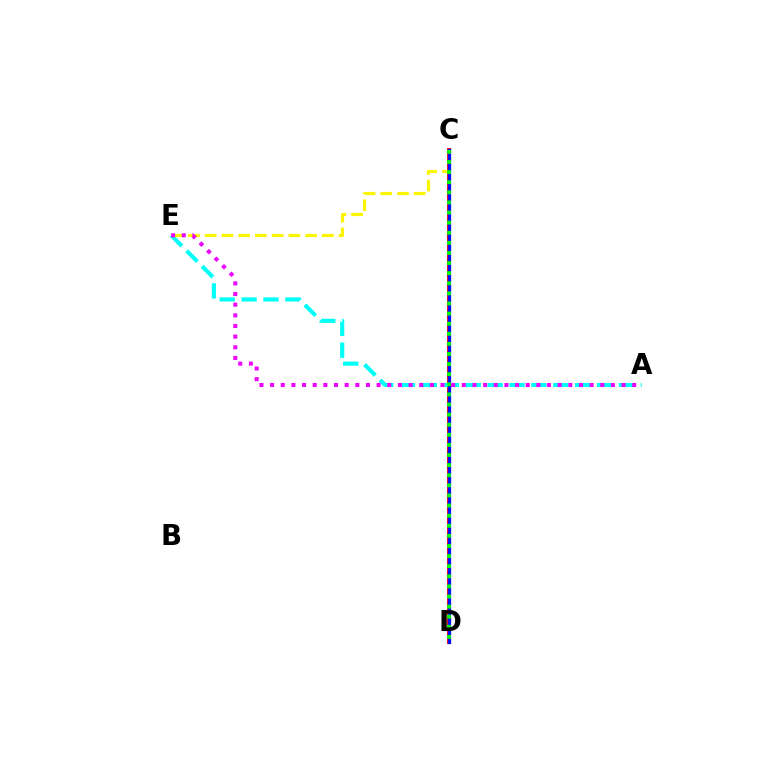{('C', 'D'): [{'color': '#ff0000', 'line_style': 'solid', 'thickness': 2.8}, {'color': '#0010ff', 'line_style': 'solid', 'thickness': 2.35}, {'color': '#08ff00', 'line_style': 'dotted', 'thickness': 2.75}], ('A', 'E'): [{'color': '#00fff6', 'line_style': 'dashed', 'thickness': 2.97}, {'color': '#ee00ff', 'line_style': 'dotted', 'thickness': 2.89}], ('C', 'E'): [{'color': '#fcf500', 'line_style': 'dashed', 'thickness': 2.27}]}